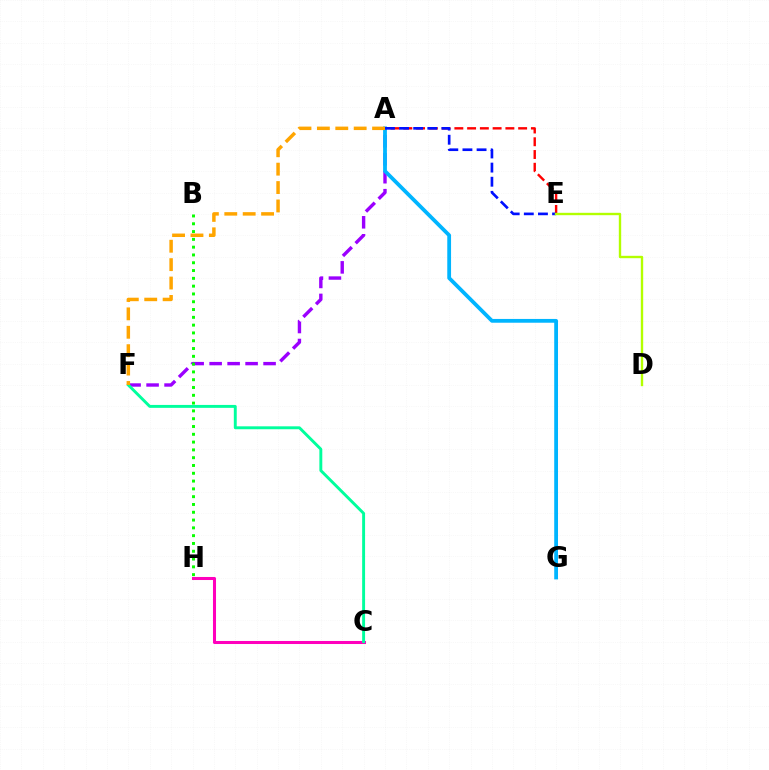{('A', 'E'): [{'color': '#ff0000', 'line_style': 'dashed', 'thickness': 1.73}, {'color': '#0010ff', 'line_style': 'dashed', 'thickness': 1.92}], ('A', 'F'): [{'color': '#9b00ff', 'line_style': 'dashed', 'thickness': 2.44}, {'color': '#ffa500', 'line_style': 'dashed', 'thickness': 2.5}], ('A', 'G'): [{'color': '#00b5ff', 'line_style': 'solid', 'thickness': 2.73}], ('C', 'H'): [{'color': '#ff00bd', 'line_style': 'solid', 'thickness': 2.19}], ('B', 'H'): [{'color': '#08ff00', 'line_style': 'dotted', 'thickness': 2.12}], ('D', 'E'): [{'color': '#b3ff00', 'line_style': 'solid', 'thickness': 1.71}], ('C', 'F'): [{'color': '#00ff9d', 'line_style': 'solid', 'thickness': 2.1}]}